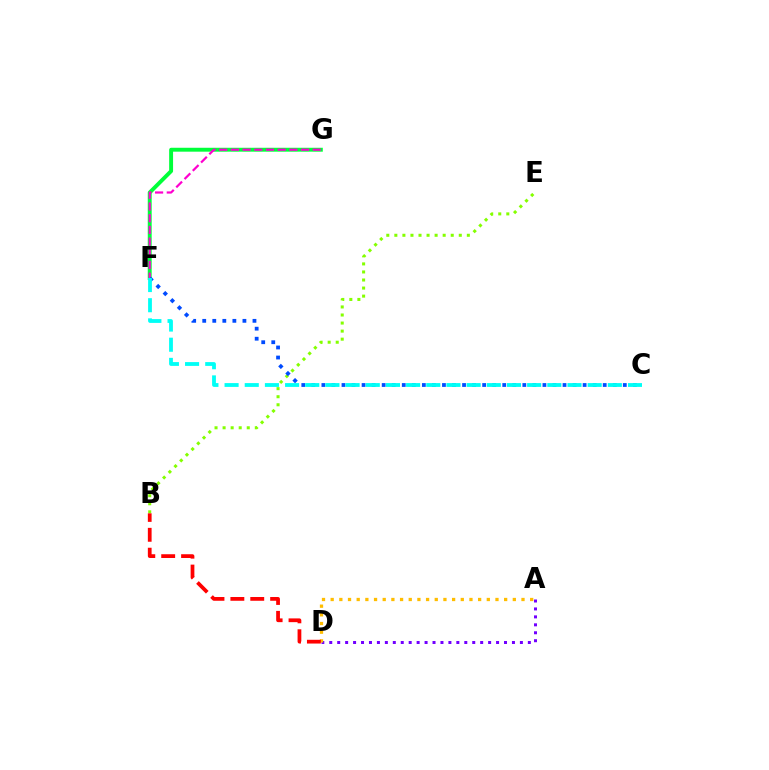{('A', 'D'): [{'color': '#7200ff', 'line_style': 'dotted', 'thickness': 2.16}, {'color': '#ffbd00', 'line_style': 'dotted', 'thickness': 2.36}], ('F', 'G'): [{'color': '#00ff39', 'line_style': 'solid', 'thickness': 2.82}, {'color': '#ff00cf', 'line_style': 'dashed', 'thickness': 1.59}], ('B', 'E'): [{'color': '#84ff00', 'line_style': 'dotted', 'thickness': 2.19}], ('C', 'F'): [{'color': '#004bff', 'line_style': 'dotted', 'thickness': 2.73}, {'color': '#00fff6', 'line_style': 'dashed', 'thickness': 2.74}], ('B', 'D'): [{'color': '#ff0000', 'line_style': 'dashed', 'thickness': 2.7}]}